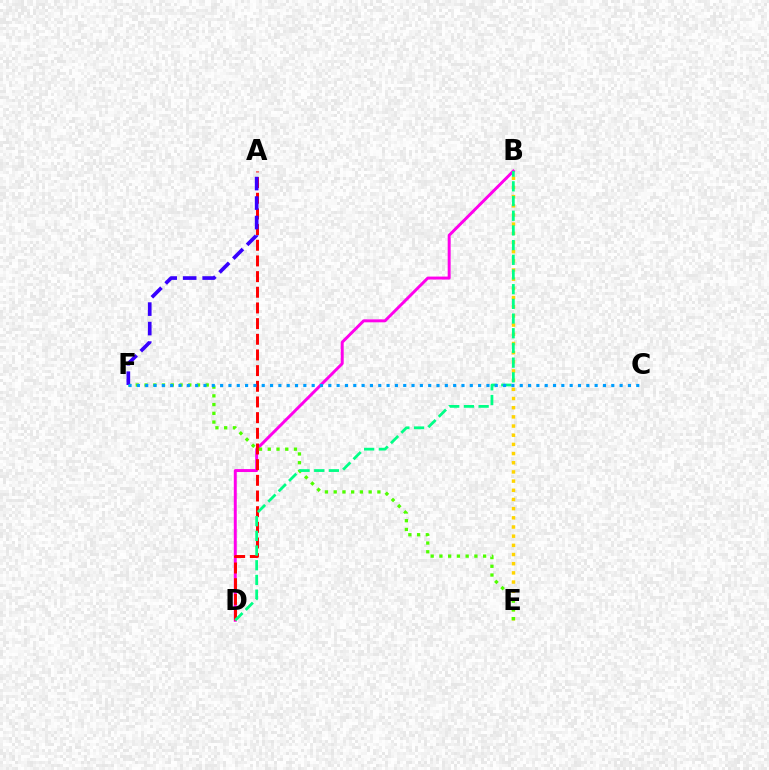{('B', 'D'): [{'color': '#ff00ed', 'line_style': 'solid', 'thickness': 2.13}, {'color': '#00ff86', 'line_style': 'dashed', 'thickness': 2.0}], ('A', 'D'): [{'color': '#ff0000', 'line_style': 'dashed', 'thickness': 2.13}], ('B', 'E'): [{'color': '#ffd500', 'line_style': 'dotted', 'thickness': 2.49}], ('E', 'F'): [{'color': '#4fff00', 'line_style': 'dotted', 'thickness': 2.38}], ('A', 'F'): [{'color': '#3700ff', 'line_style': 'dashed', 'thickness': 2.65}], ('C', 'F'): [{'color': '#009eff', 'line_style': 'dotted', 'thickness': 2.26}]}